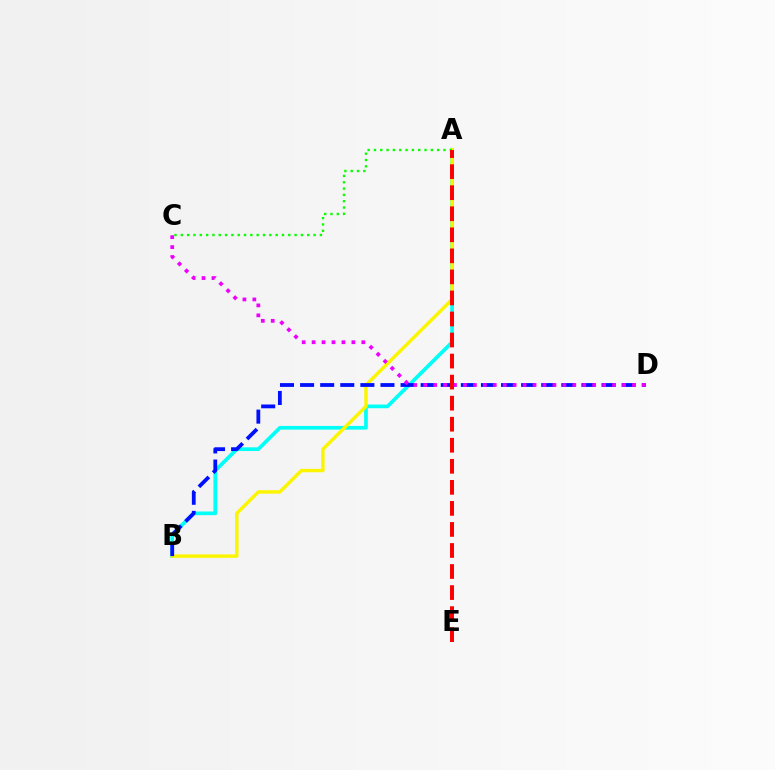{('A', 'B'): [{'color': '#00fff6', 'line_style': 'solid', 'thickness': 2.65}, {'color': '#fcf500', 'line_style': 'solid', 'thickness': 2.46}], ('A', 'C'): [{'color': '#08ff00', 'line_style': 'dotted', 'thickness': 1.72}], ('B', 'D'): [{'color': '#0010ff', 'line_style': 'dashed', 'thickness': 2.73}], ('C', 'D'): [{'color': '#ee00ff', 'line_style': 'dotted', 'thickness': 2.7}], ('A', 'E'): [{'color': '#ff0000', 'line_style': 'dashed', 'thickness': 2.86}]}